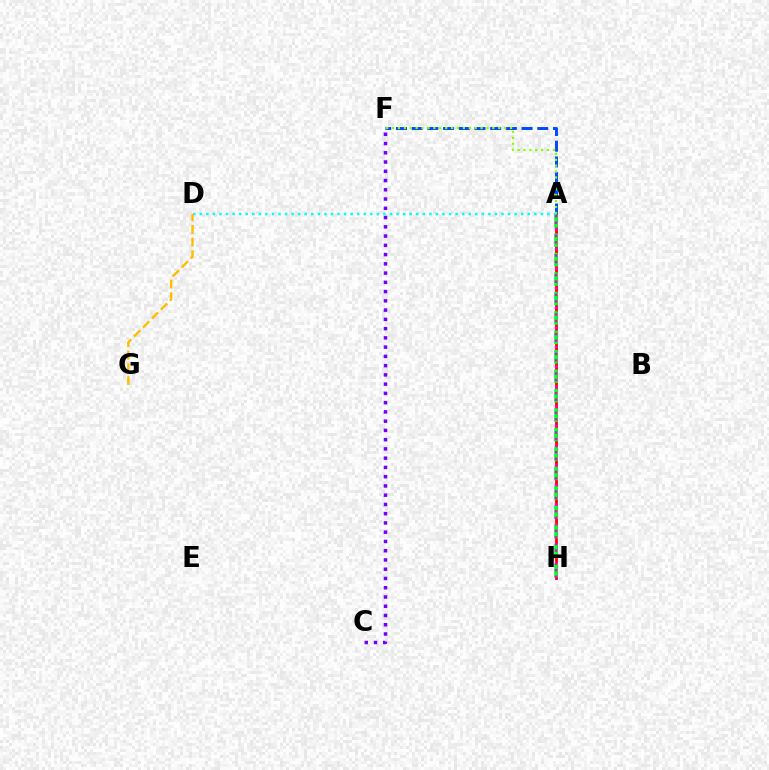{('C', 'F'): [{'color': '#7200ff', 'line_style': 'dotted', 'thickness': 2.51}], ('A', 'H'): [{'color': '#ff0000', 'line_style': 'solid', 'thickness': 2.02}, {'color': '#00ff39', 'line_style': 'dashed', 'thickness': 2.64}, {'color': '#ff00cf', 'line_style': 'dotted', 'thickness': 1.78}], ('A', 'F'): [{'color': '#004bff', 'line_style': 'dashed', 'thickness': 2.13}, {'color': '#84ff00', 'line_style': 'dotted', 'thickness': 1.6}], ('A', 'D'): [{'color': '#00fff6', 'line_style': 'dotted', 'thickness': 1.78}], ('D', 'G'): [{'color': '#ffbd00', 'line_style': 'dashed', 'thickness': 1.72}]}